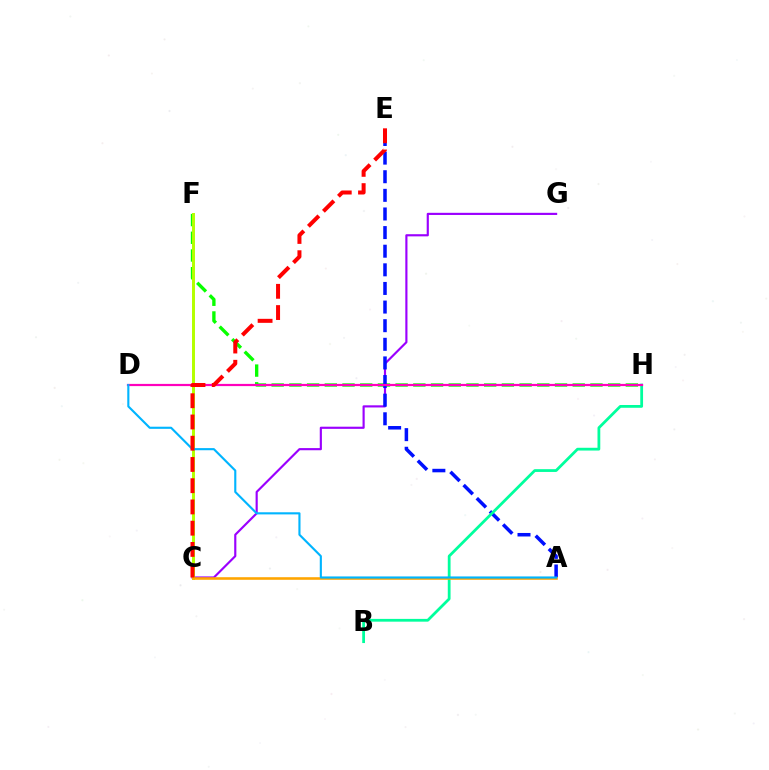{('C', 'G'): [{'color': '#9b00ff', 'line_style': 'solid', 'thickness': 1.55}], ('F', 'H'): [{'color': '#08ff00', 'line_style': 'dashed', 'thickness': 2.41}], ('A', 'E'): [{'color': '#0010ff', 'line_style': 'dashed', 'thickness': 2.53}], ('B', 'H'): [{'color': '#00ff9d', 'line_style': 'solid', 'thickness': 2.0}], ('C', 'F'): [{'color': '#b3ff00', 'line_style': 'solid', 'thickness': 2.14}], ('A', 'C'): [{'color': '#ffa500', 'line_style': 'solid', 'thickness': 1.87}], ('D', 'H'): [{'color': '#ff00bd', 'line_style': 'solid', 'thickness': 1.58}], ('A', 'D'): [{'color': '#00b5ff', 'line_style': 'solid', 'thickness': 1.53}], ('C', 'E'): [{'color': '#ff0000', 'line_style': 'dashed', 'thickness': 2.89}]}